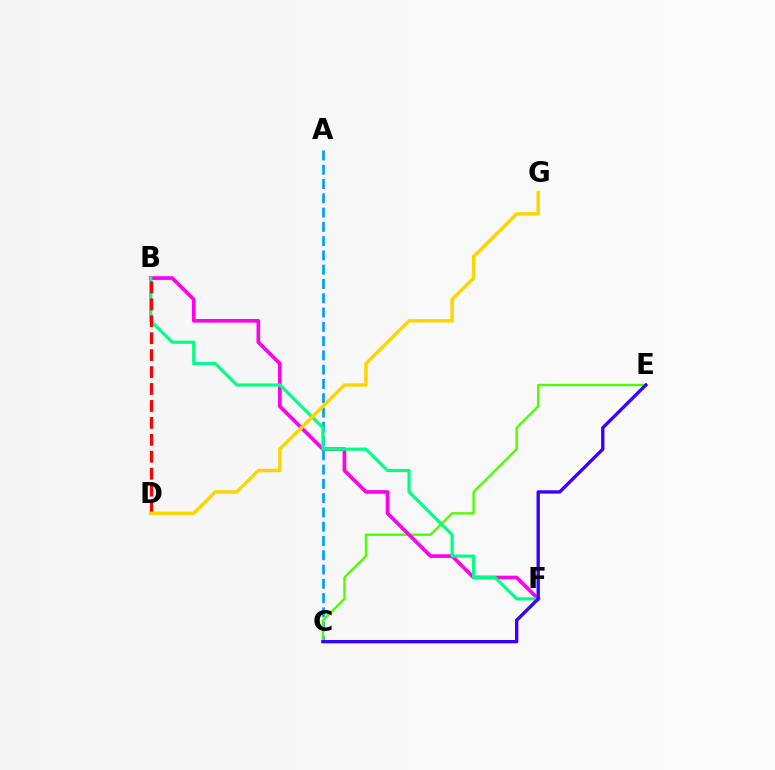{('A', 'C'): [{'color': '#009eff', 'line_style': 'dashed', 'thickness': 1.94}], ('C', 'E'): [{'color': '#4fff00', 'line_style': 'solid', 'thickness': 1.71}, {'color': '#3700ff', 'line_style': 'solid', 'thickness': 2.4}], ('B', 'F'): [{'color': '#ff00ed', 'line_style': 'solid', 'thickness': 2.64}, {'color': '#00ff86', 'line_style': 'solid', 'thickness': 2.27}], ('B', 'D'): [{'color': '#ff0000', 'line_style': 'dashed', 'thickness': 2.3}], ('D', 'G'): [{'color': '#ffd500', 'line_style': 'solid', 'thickness': 2.49}]}